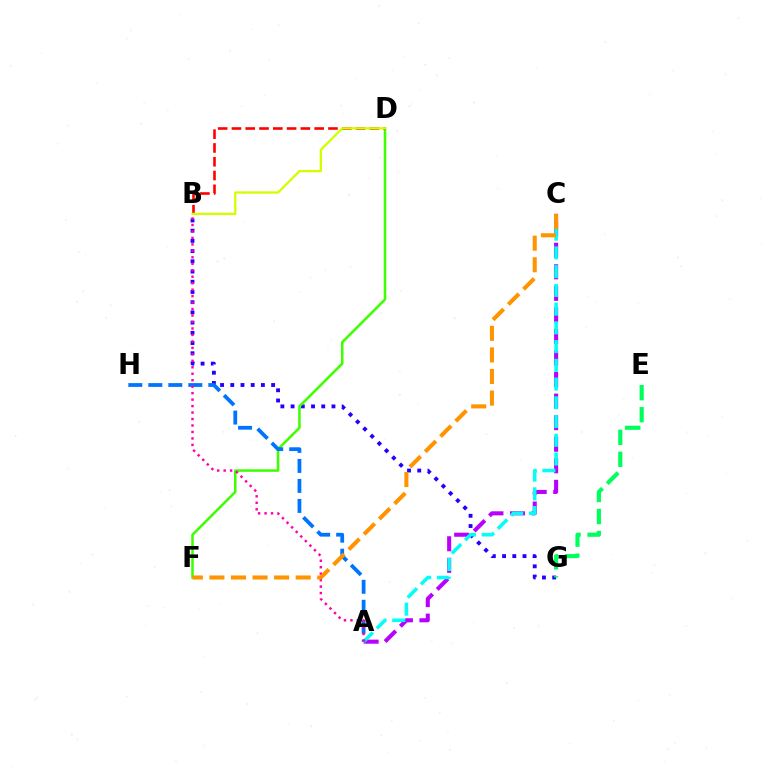{('B', 'G'): [{'color': '#2500ff', 'line_style': 'dotted', 'thickness': 2.78}], ('D', 'F'): [{'color': '#3dff00', 'line_style': 'solid', 'thickness': 1.83}], ('A', 'C'): [{'color': '#b900ff', 'line_style': 'dashed', 'thickness': 2.93}, {'color': '#00fff6', 'line_style': 'dashed', 'thickness': 2.55}], ('E', 'G'): [{'color': '#00ff5c', 'line_style': 'dashed', 'thickness': 2.99}], ('A', 'H'): [{'color': '#0074ff', 'line_style': 'dashed', 'thickness': 2.72}], ('A', 'B'): [{'color': '#ff00ac', 'line_style': 'dotted', 'thickness': 1.76}], ('B', 'D'): [{'color': '#ff0000', 'line_style': 'dashed', 'thickness': 1.87}, {'color': '#d1ff00', 'line_style': 'solid', 'thickness': 1.65}], ('C', 'F'): [{'color': '#ff9400', 'line_style': 'dashed', 'thickness': 2.93}]}